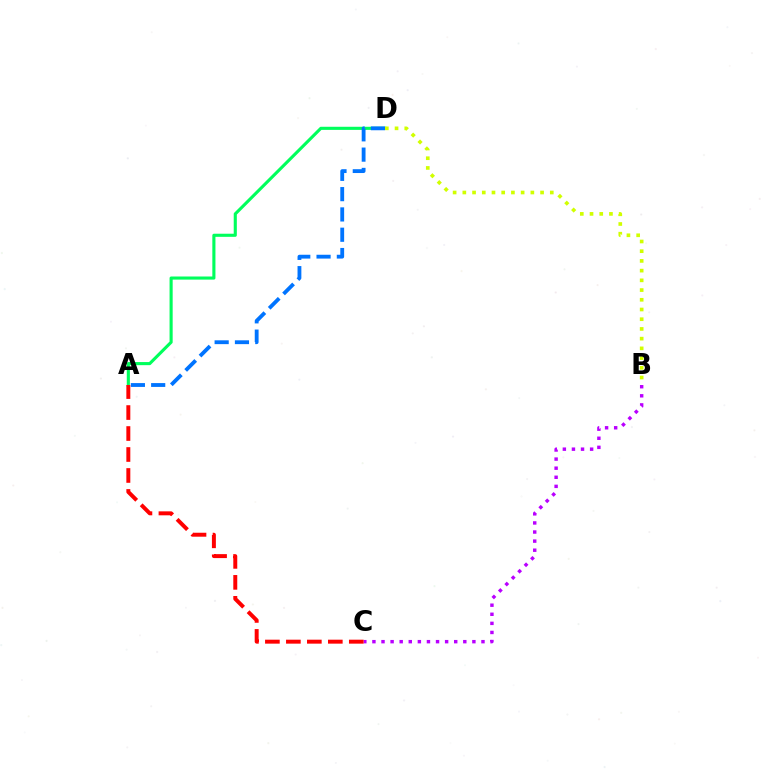{('B', 'C'): [{'color': '#b900ff', 'line_style': 'dotted', 'thickness': 2.47}], ('A', 'D'): [{'color': '#00ff5c', 'line_style': 'solid', 'thickness': 2.24}, {'color': '#0074ff', 'line_style': 'dashed', 'thickness': 2.76}], ('A', 'C'): [{'color': '#ff0000', 'line_style': 'dashed', 'thickness': 2.85}], ('B', 'D'): [{'color': '#d1ff00', 'line_style': 'dotted', 'thickness': 2.64}]}